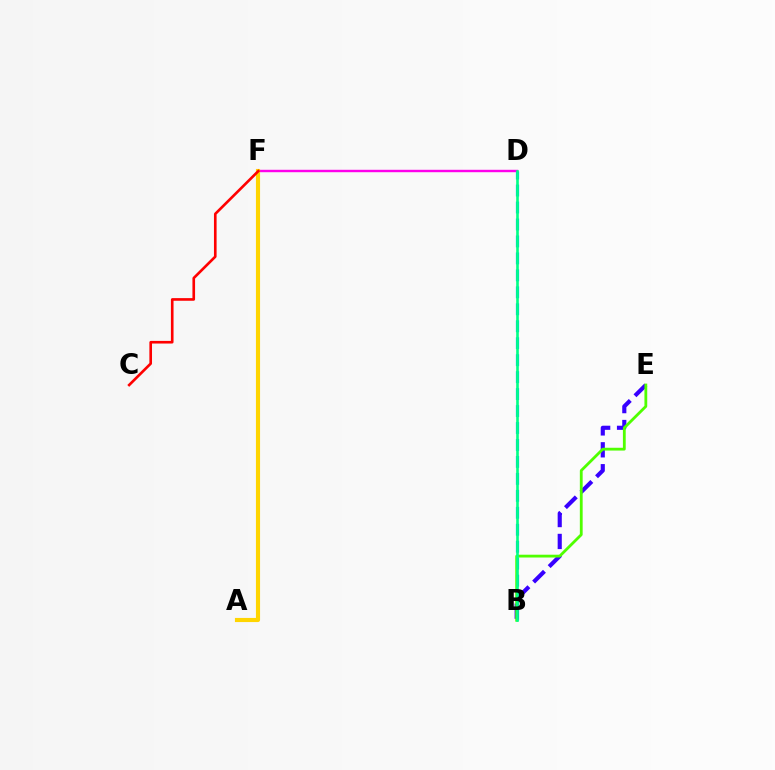{('B', 'D'): [{'color': '#009eff', 'line_style': 'dashed', 'thickness': 2.3}, {'color': '#00ff86', 'line_style': 'solid', 'thickness': 1.9}], ('D', 'F'): [{'color': '#ff00ed', 'line_style': 'solid', 'thickness': 1.74}], ('B', 'E'): [{'color': '#3700ff', 'line_style': 'dashed', 'thickness': 2.98}, {'color': '#4fff00', 'line_style': 'solid', 'thickness': 2.02}], ('A', 'F'): [{'color': '#ffd500', 'line_style': 'solid', 'thickness': 2.97}], ('C', 'F'): [{'color': '#ff0000', 'line_style': 'solid', 'thickness': 1.9}]}